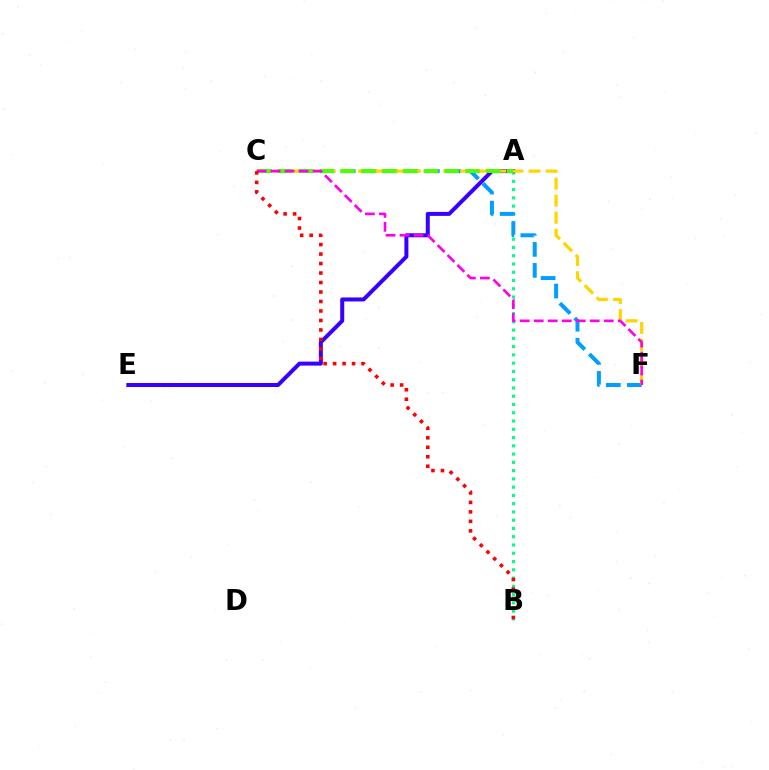{('A', 'B'): [{'color': '#00ff86', 'line_style': 'dotted', 'thickness': 2.25}], ('A', 'E'): [{'color': '#3700ff', 'line_style': 'solid', 'thickness': 2.87}], ('C', 'F'): [{'color': '#009eff', 'line_style': 'dashed', 'thickness': 2.86}, {'color': '#ffd500', 'line_style': 'dashed', 'thickness': 2.32}, {'color': '#ff00ed', 'line_style': 'dashed', 'thickness': 1.9}], ('A', 'C'): [{'color': '#4fff00', 'line_style': 'dashed', 'thickness': 2.83}], ('B', 'C'): [{'color': '#ff0000', 'line_style': 'dotted', 'thickness': 2.58}]}